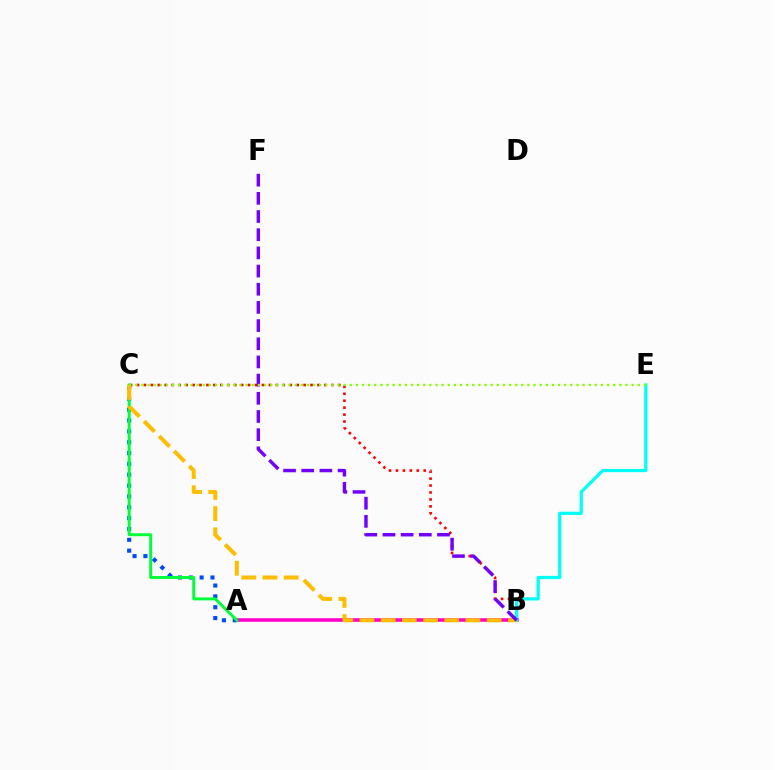{('B', 'C'): [{'color': '#ff0000', 'line_style': 'dotted', 'thickness': 1.89}, {'color': '#ffbd00', 'line_style': 'dashed', 'thickness': 2.88}], ('A', 'B'): [{'color': '#ff00cf', 'line_style': 'solid', 'thickness': 2.59}], ('B', 'E'): [{'color': '#00fff6', 'line_style': 'solid', 'thickness': 2.32}], ('A', 'C'): [{'color': '#004bff', 'line_style': 'dotted', 'thickness': 2.95}, {'color': '#00ff39', 'line_style': 'solid', 'thickness': 2.13}], ('B', 'F'): [{'color': '#7200ff', 'line_style': 'dashed', 'thickness': 2.47}], ('C', 'E'): [{'color': '#84ff00', 'line_style': 'dotted', 'thickness': 1.66}]}